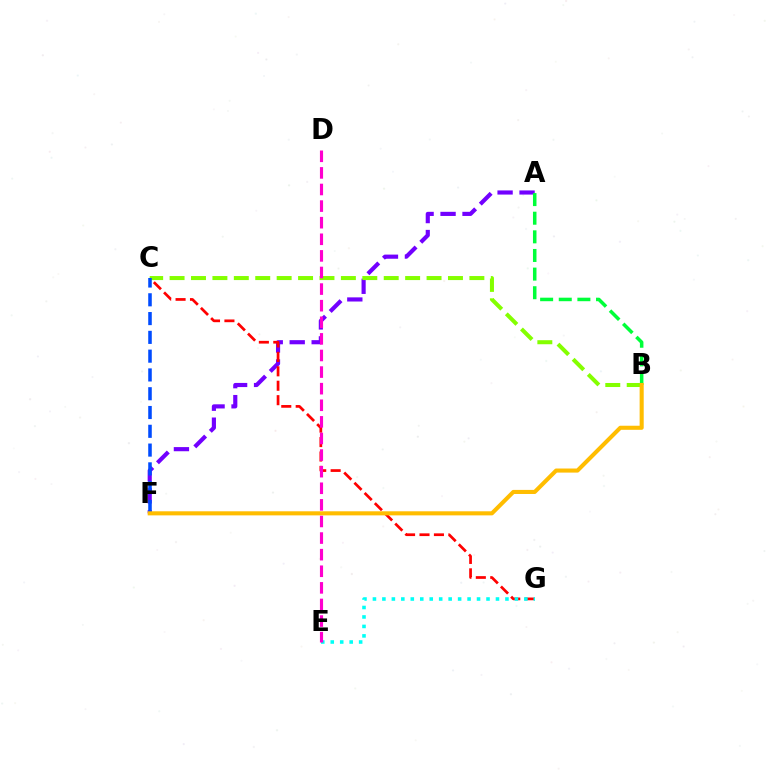{('A', 'F'): [{'color': '#7200ff', 'line_style': 'dashed', 'thickness': 2.98}], ('C', 'G'): [{'color': '#ff0000', 'line_style': 'dashed', 'thickness': 1.96}], ('B', 'C'): [{'color': '#84ff00', 'line_style': 'dashed', 'thickness': 2.91}], ('E', 'G'): [{'color': '#00fff6', 'line_style': 'dotted', 'thickness': 2.57}], ('A', 'B'): [{'color': '#00ff39', 'line_style': 'dashed', 'thickness': 2.53}], ('D', 'E'): [{'color': '#ff00cf', 'line_style': 'dashed', 'thickness': 2.25}], ('C', 'F'): [{'color': '#004bff', 'line_style': 'dashed', 'thickness': 2.55}], ('B', 'F'): [{'color': '#ffbd00', 'line_style': 'solid', 'thickness': 2.94}]}